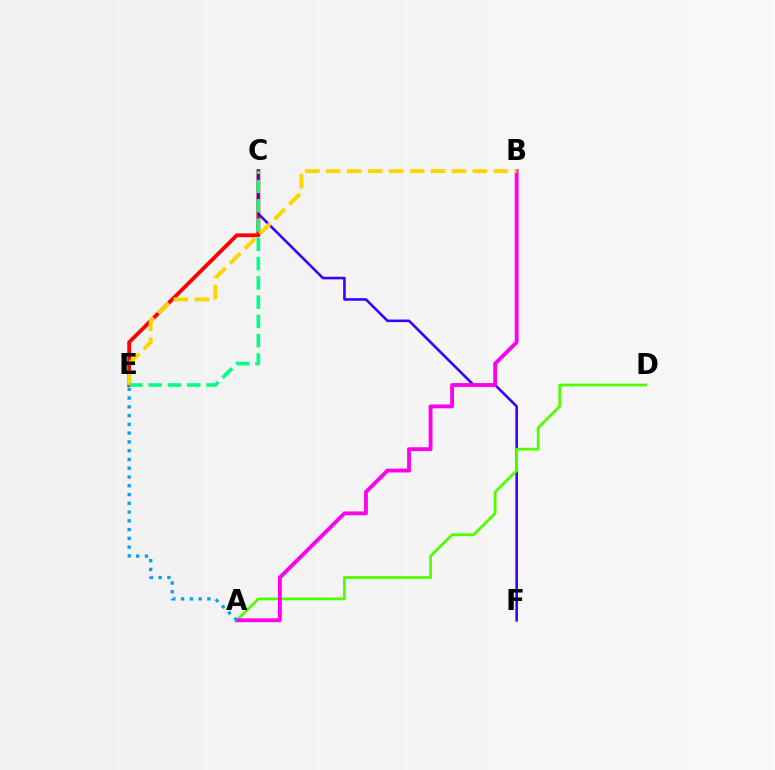{('C', 'E'): [{'color': '#ff0000', 'line_style': 'solid', 'thickness': 2.75}, {'color': '#00ff86', 'line_style': 'dashed', 'thickness': 2.62}], ('C', 'F'): [{'color': '#3700ff', 'line_style': 'solid', 'thickness': 1.86}], ('A', 'D'): [{'color': '#4fff00', 'line_style': 'solid', 'thickness': 2.0}], ('A', 'B'): [{'color': '#ff00ed', 'line_style': 'solid', 'thickness': 2.76}], ('B', 'E'): [{'color': '#ffd500', 'line_style': 'dashed', 'thickness': 2.85}], ('A', 'E'): [{'color': '#009eff', 'line_style': 'dotted', 'thickness': 2.38}]}